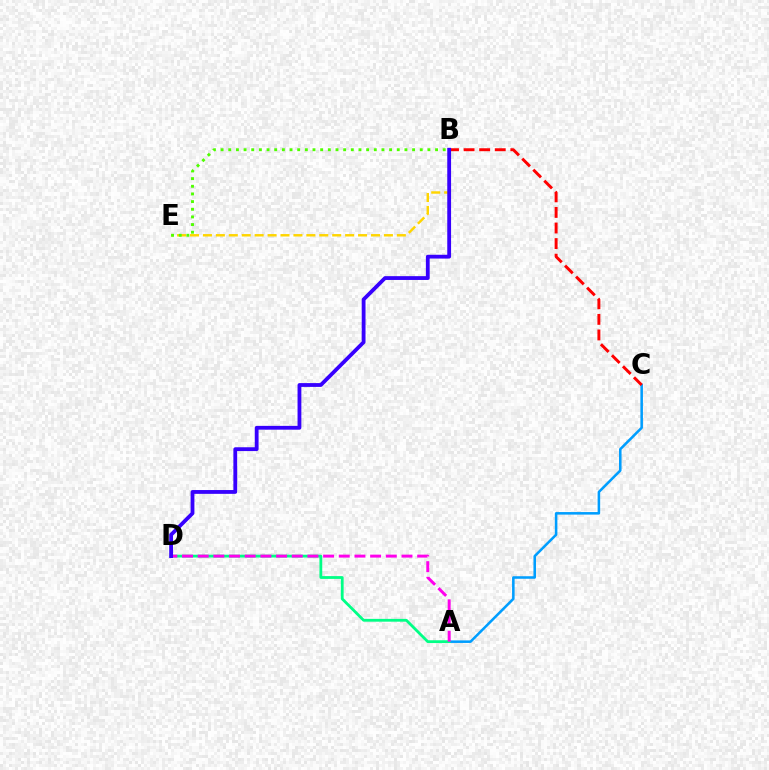{('A', 'C'): [{'color': '#009eff', 'line_style': 'solid', 'thickness': 1.83}], ('B', 'E'): [{'color': '#ffd500', 'line_style': 'dashed', 'thickness': 1.76}, {'color': '#4fff00', 'line_style': 'dotted', 'thickness': 2.08}], ('A', 'D'): [{'color': '#00ff86', 'line_style': 'solid', 'thickness': 2.02}, {'color': '#ff00ed', 'line_style': 'dashed', 'thickness': 2.13}], ('B', 'C'): [{'color': '#ff0000', 'line_style': 'dashed', 'thickness': 2.12}], ('B', 'D'): [{'color': '#3700ff', 'line_style': 'solid', 'thickness': 2.74}]}